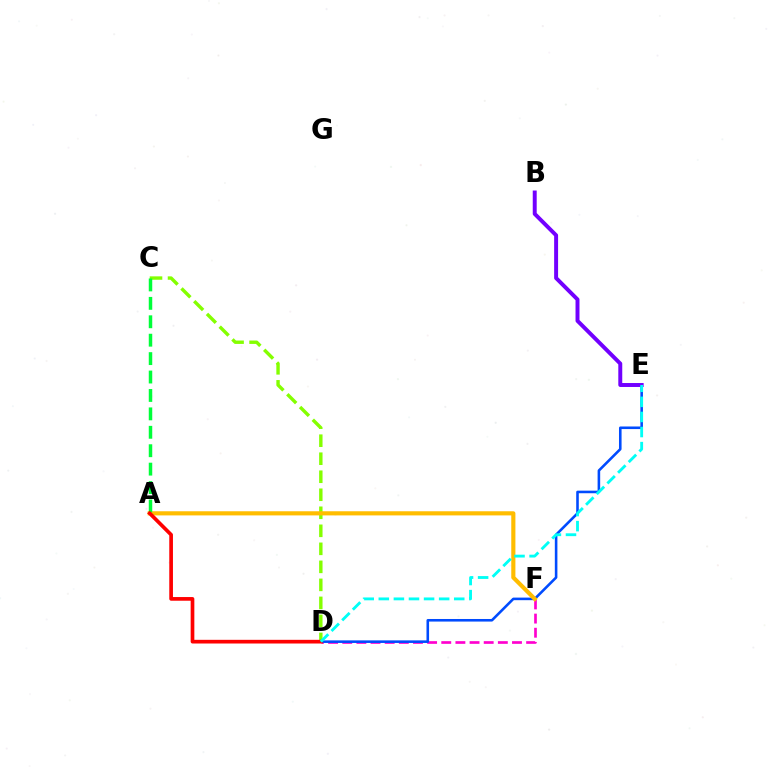{('D', 'F'): [{'color': '#ff00cf', 'line_style': 'dashed', 'thickness': 1.92}], ('D', 'E'): [{'color': '#004bff', 'line_style': 'solid', 'thickness': 1.86}, {'color': '#00fff6', 'line_style': 'dashed', 'thickness': 2.05}], ('C', 'D'): [{'color': '#84ff00', 'line_style': 'dashed', 'thickness': 2.45}], ('A', 'F'): [{'color': '#ffbd00', 'line_style': 'solid', 'thickness': 2.99}], ('A', 'C'): [{'color': '#00ff39', 'line_style': 'dashed', 'thickness': 2.5}], ('B', 'E'): [{'color': '#7200ff', 'line_style': 'solid', 'thickness': 2.84}], ('A', 'D'): [{'color': '#ff0000', 'line_style': 'solid', 'thickness': 2.65}]}